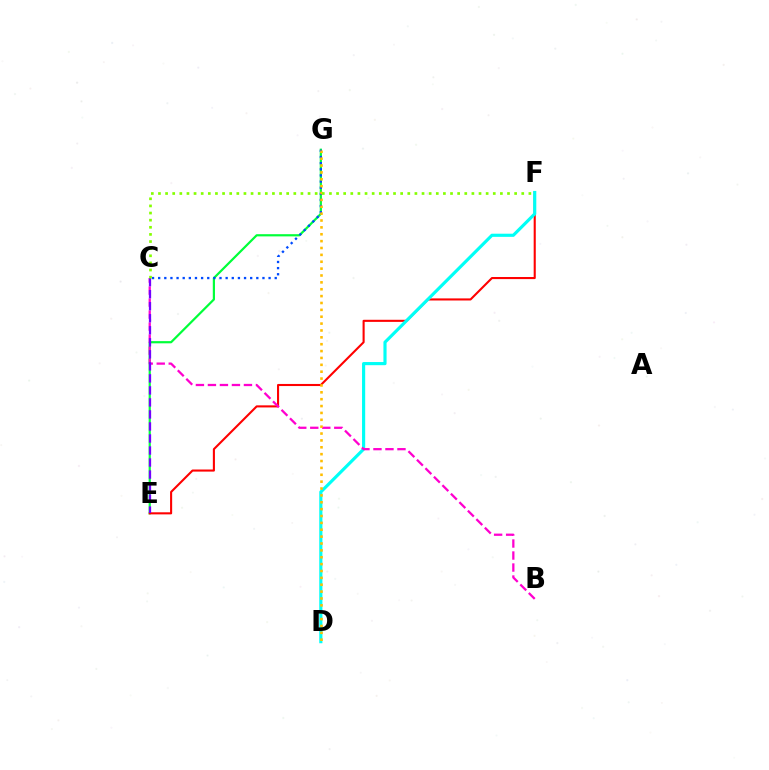{('E', 'G'): [{'color': '#00ff39', 'line_style': 'solid', 'thickness': 1.58}], ('E', 'F'): [{'color': '#ff0000', 'line_style': 'solid', 'thickness': 1.51}], ('D', 'F'): [{'color': '#00fff6', 'line_style': 'solid', 'thickness': 2.27}], ('B', 'C'): [{'color': '#ff00cf', 'line_style': 'dashed', 'thickness': 1.63}], ('C', 'E'): [{'color': '#7200ff', 'line_style': 'dashed', 'thickness': 1.63}], ('C', 'G'): [{'color': '#004bff', 'line_style': 'dotted', 'thickness': 1.67}], ('D', 'G'): [{'color': '#ffbd00', 'line_style': 'dotted', 'thickness': 1.87}], ('C', 'F'): [{'color': '#84ff00', 'line_style': 'dotted', 'thickness': 1.94}]}